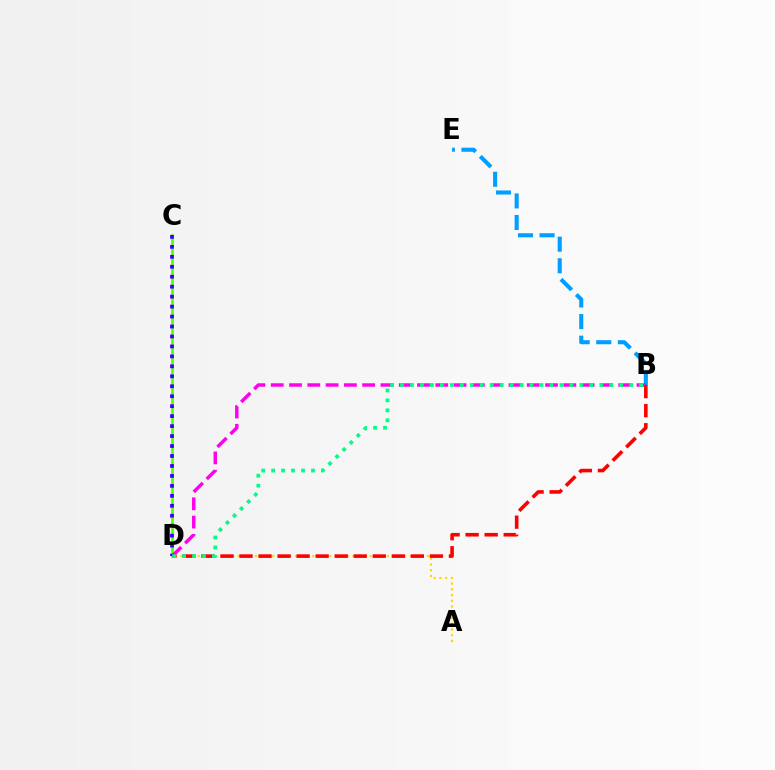{('B', 'E'): [{'color': '#009eff', 'line_style': 'dashed', 'thickness': 2.93}], ('A', 'D'): [{'color': '#ffd500', 'line_style': 'dotted', 'thickness': 1.56}], ('C', 'D'): [{'color': '#4fff00', 'line_style': 'solid', 'thickness': 1.89}, {'color': '#3700ff', 'line_style': 'dotted', 'thickness': 2.71}], ('B', 'D'): [{'color': '#ff00ed', 'line_style': 'dashed', 'thickness': 2.48}, {'color': '#ff0000', 'line_style': 'dashed', 'thickness': 2.59}, {'color': '#00ff86', 'line_style': 'dotted', 'thickness': 2.71}]}